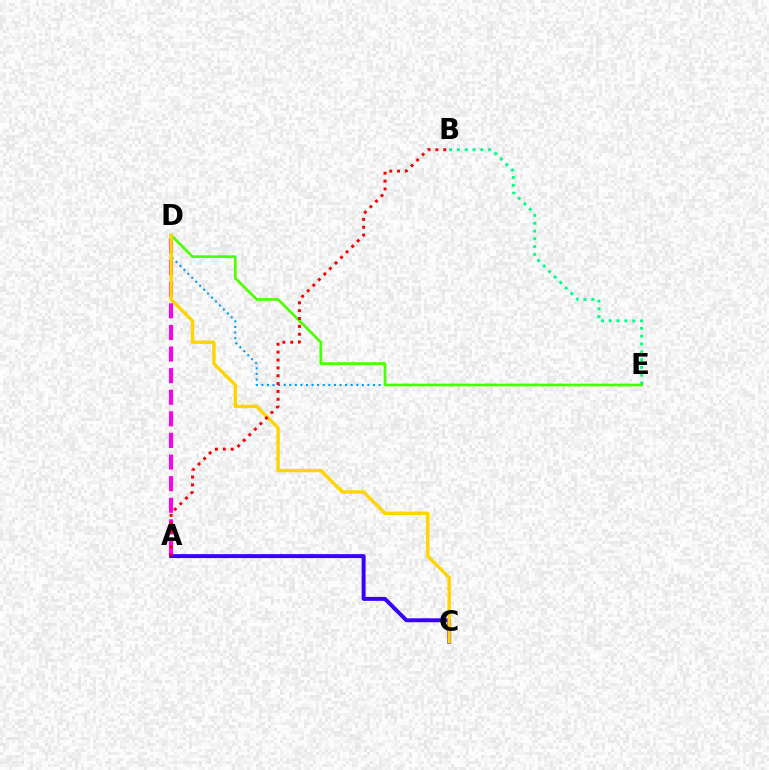{('A', 'D'): [{'color': '#ff00ed', 'line_style': 'dashed', 'thickness': 2.93}], ('D', 'E'): [{'color': '#009eff', 'line_style': 'dotted', 'thickness': 1.52}, {'color': '#4fff00', 'line_style': 'solid', 'thickness': 1.96}], ('A', 'C'): [{'color': '#3700ff', 'line_style': 'solid', 'thickness': 2.84}], ('C', 'D'): [{'color': '#ffd500', 'line_style': 'solid', 'thickness': 2.44}], ('A', 'B'): [{'color': '#ff0000', 'line_style': 'dotted', 'thickness': 2.13}], ('B', 'E'): [{'color': '#00ff86', 'line_style': 'dotted', 'thickness': 2.12}]}